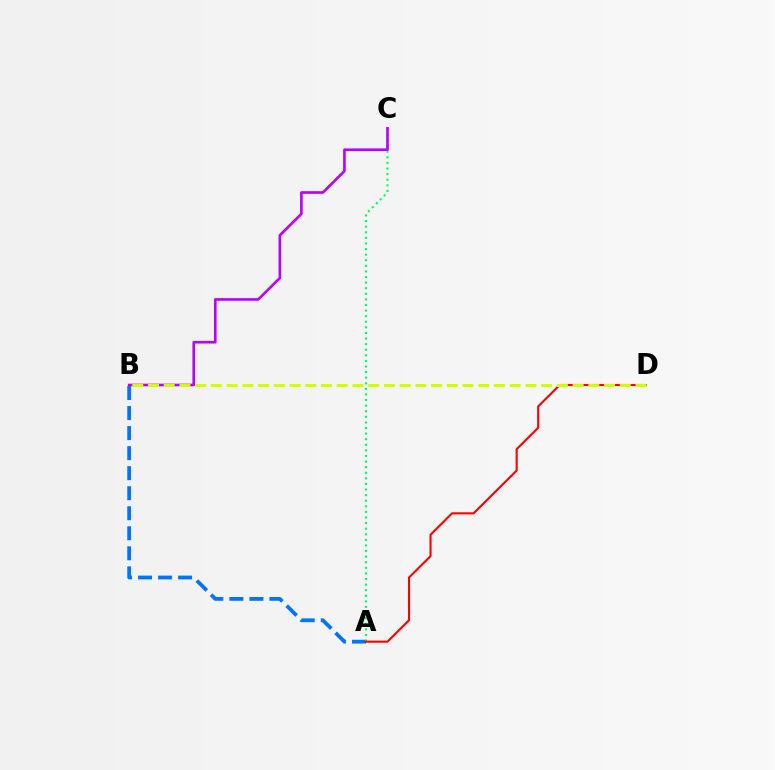{('A', 'B'): [{'color': '#0074ff', 'line_style': 'dashed', 'thickness': 2.72}], ('A', 'C'): [{'color': '#00ff5c', 'line_style': 'dotted', 'thickness': 1.52}], ('B', 'C'): [{'color': '#b900ff', 'line_style': 'solid', 'thickness': 1.9}], ('A', 'D'): [{'color': '#ff0000', 'line_style': 'solid', 'thickness': 1.52}], ('B', 'D'): [{'color': '#d1ff00', 'line_style': 'dashed', 'thickness': 2.14}]}